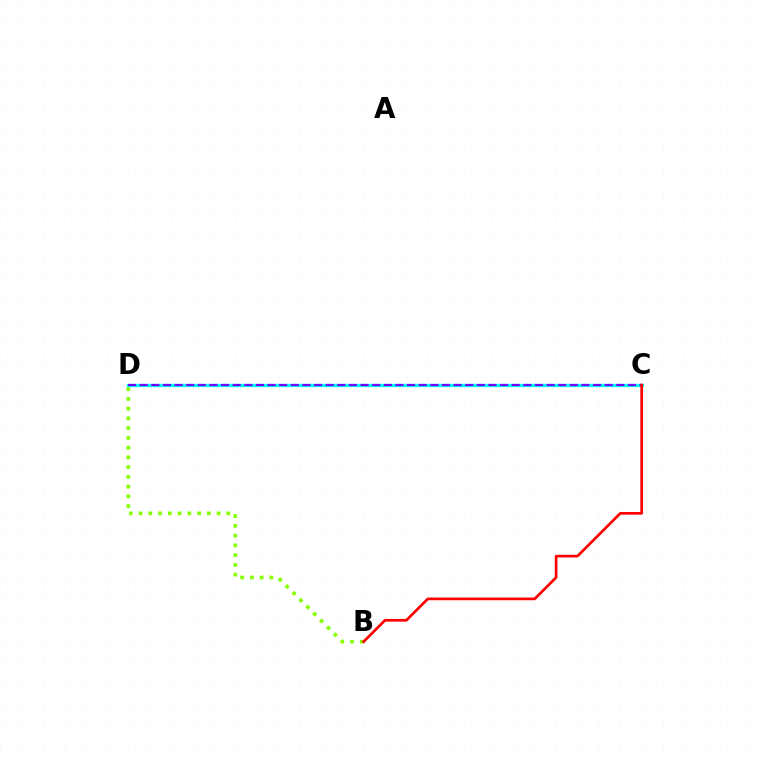{('B', 'D'): [{'color': '#84ff00', 'line_style': 'dotted', 'thickness': 2.65}], ('C', 'D'): [{'color': '#00fff6', 'line_style': 'solid', 'thickness': 2.39}, {'color': '#7200ff', 'line_style': 'dashed', 'thickness': 1.58}], ('B', 'C'): [{'color': '#ff0000', 'line_style': 'solid', 'thickness': 1.94}]}